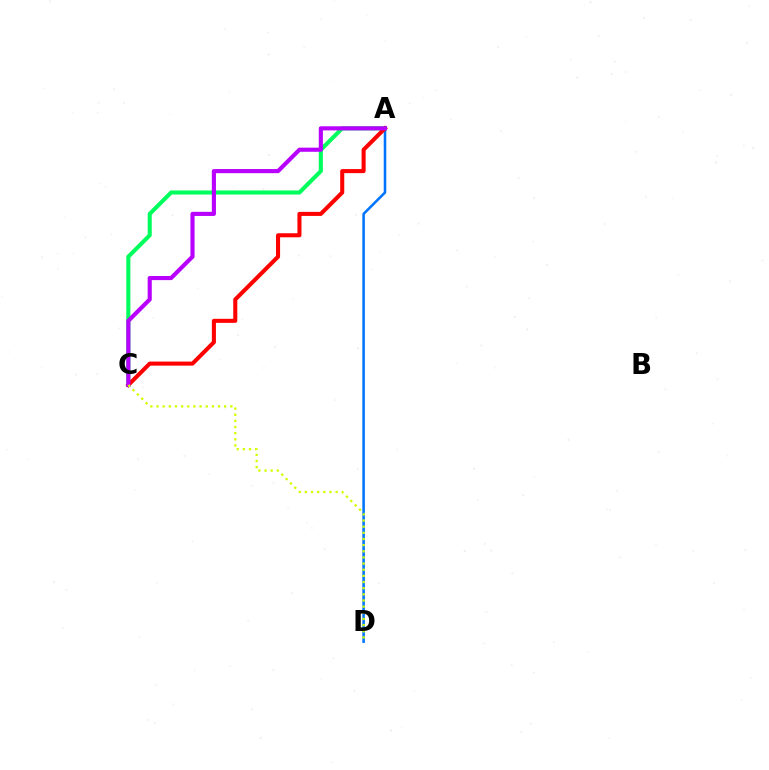{('A', 'D'): [{'color': '#0074ff', 'line_style': 'solid', 'thickness': 1.83}], ('A', 'C'): [{'color': '#00ff5c', 'line_style': 'solid', 'thickness': 2.94}, {'color': '#ff0000', 'line_style': 'solid', 'thickness': 2.92}, {'color': '#b900ff', 'line_style': 'solid', 'thickness': 2.97}], ('C', 'D'): [{'color': '#d1ff00', 'line_style': 'dotted', 'thickness': 1.67}]}